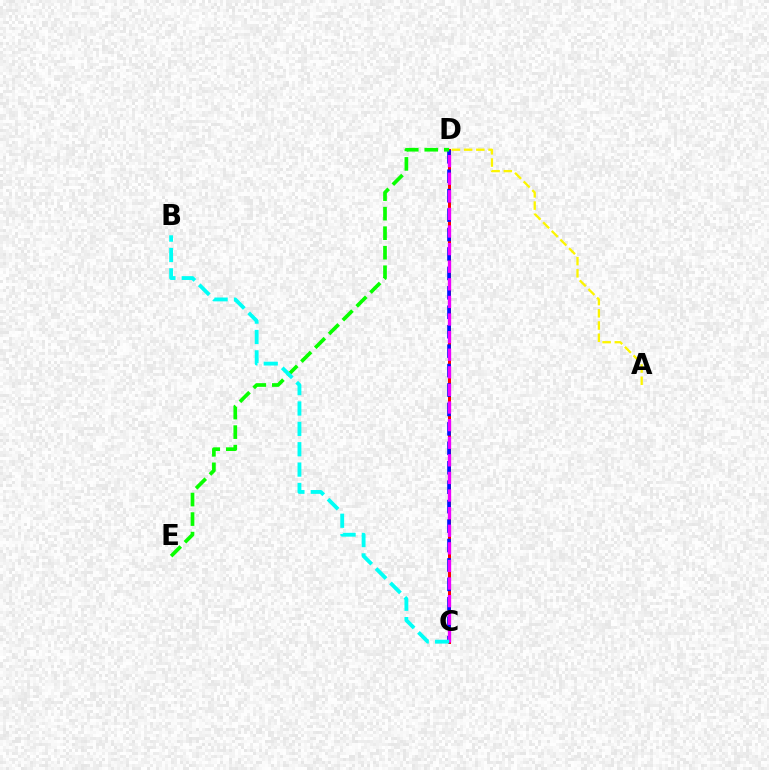{('A', 'D'): [{'color': '#fcf500', 'line_style': 'dashed', 'thickness': 1.66}], ('C', 'D'): [{'color': '#ff0000', 'line_style': 'solid', 'thickness': 2.16}, {'color': '#0010ff', 'line_style': 'dashed', 'thickness': 2.64}, {'color': '#ee00ff', 'line_style': 'dashed', 'thickness': 2.39}], ('D', 'E'): [{'color': '#08ff00', 'line_style': 'dashed', 'thickness': 2.65}], ('B', 'C'): [{'color': '#00fff6', 'line_style': 'dashed', 'thickness': 2.77}]}